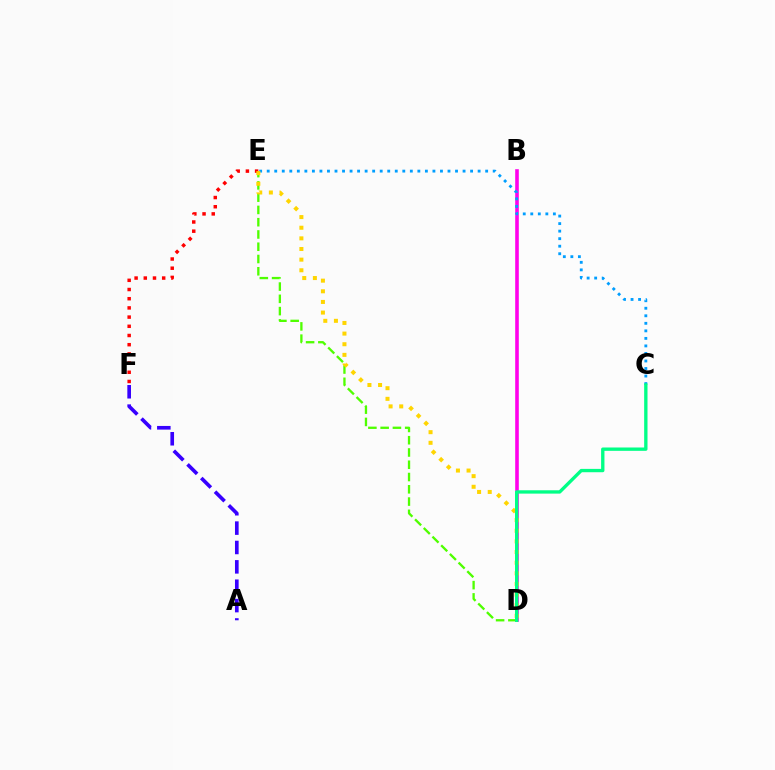{('D', 'E'): [{'color': '#4fff00', 'line_style': 'dashed', 'thickness': 1.67}, {'color': '#ffd500', 'line_style': 'dotted', 'thickness': 2.89}], ('B', 'D'): [{'color': '#ff00ed', 'line_style': 'solid', 'thickness': 2.59}], ('C', 'E'): [{'color': '#009eff', 'line_style': 'dotted', 'thickness': 2.05}], ('E', 'F'): [{'color': '#ff0000', 'line_style': 'dotted', 'thickness': 2.5}], ('C', 'D'): [{'color': '#00ff86', 'line_style': 'solid', 'thickness': 2.41}], ('A', 'F'): [{'color': '#3700ff', 'line_style': 'dashed', 'thickness': 2.63}]}